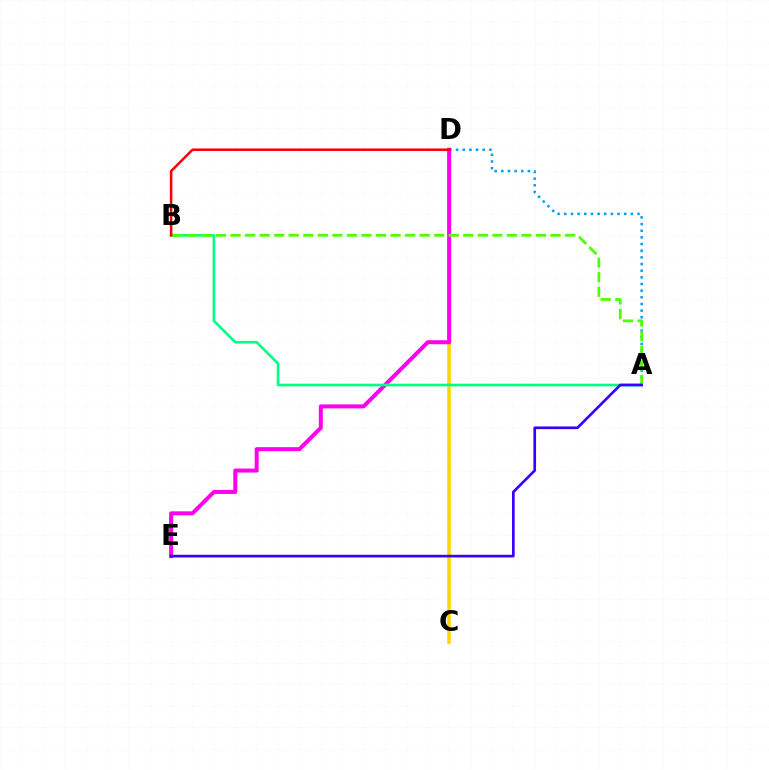{('C', 'D'): [{'color': '#ffd500', 'line_style': 'solid', 'thickness': 2.54}], ('A', 'D'): [{'color': '#009eff', 'line_style': 'dotted', 'thickness': 1.81}], ('D', 'E'): [{'color': '#ff00ed', 'line_style': 'solid', 'thickness': 2.89}], ('A', 'B'): [{'color': '#00ff86', 'line_style': 'solid', 'thickness': 1.9}, {'color': '#4fff00', 'line_style': 'dashed', 'thickness': 1.98}], ('B', 'D'): [{'color': '#ff0000', 'line_style': 'solid', 'thickness': 1.82}], ('A', 'E'): [{'color': '#3700ff', 'line_style': 'solid', 'thickness': 1.93}]}